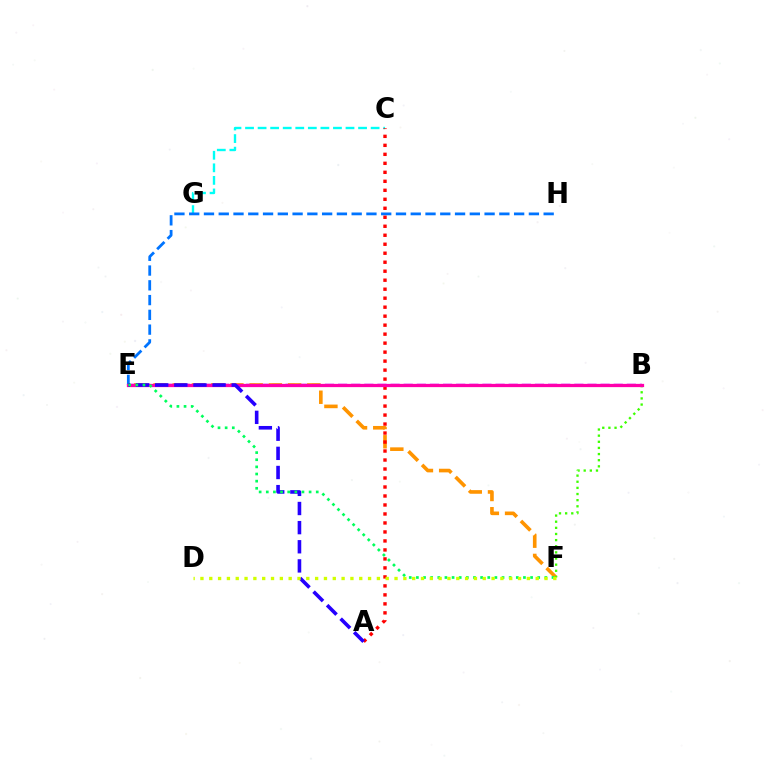{('C', 'G'): [{'color': '#00fff6', 'line_style': 'dashed', 'thickness': 1.71}], ('E', 'H'): [{'color': '#0074ff', 'line_style': 'dashed', 'thickness': 2.01}], ('B', 'E'): [{'color': '#b900ff', 'line_style': 'dashed', 'thickness': 1.78}, {'color': '#ff00ac', 'line_style': 'solid', 'thickness': 2.34}], ('E', 'F'): [{'color': '#ff9400', 'line_style': 'dashed', 'thickness': 2.61}, {'color': '#00ff5c', 'line_style': 'dotted', 'thickness': 1.94}], ('A', 'C'): [{'color': '#ff0000', 'line_style': 'dotted', 'thickness': 2.44}], ('B', 'F'): [{'color': '#3dff00', 'line_style': 'dotted', 'thickness': 1.67}], ('A', 'E'): [{'color': '#2500ff', 'line_style': 'dashed', 'thickness': 2.6}], ('D', 'F'): [{'color': '#d1ff00', 'line_style': 'dotted', 'thickness': 2.4}]}